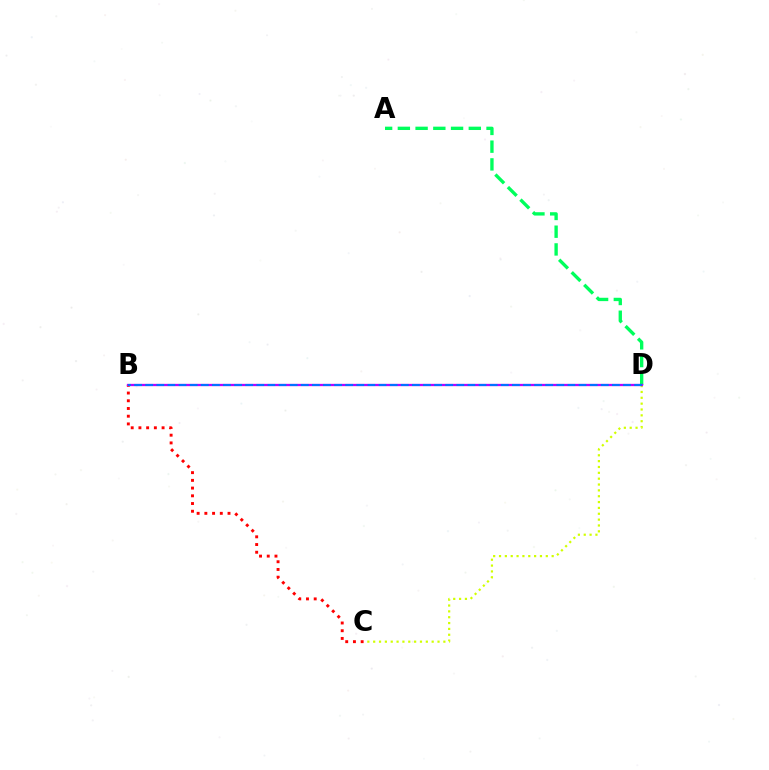{('B', 'C'): [{'color': '#ff0000', 'line_style': 'dotted', 'thickness': 2.1}], ('C', 'D'): [{'color': '#d1ff00', 'line_style': 'dotted', 'thickness': 1.59}], ('A', 'D'): [{'color': '#00ff5c', 'line_style': 'dashed', 'thickness': 2.41}], ('B', 'D'): [{'color': '#b900ff', 'line_style': 'solid', 'thickness': 1.65}, {'color': '#0074ff', 'line_style': 'dashed', 'thickness': 1.51}]}